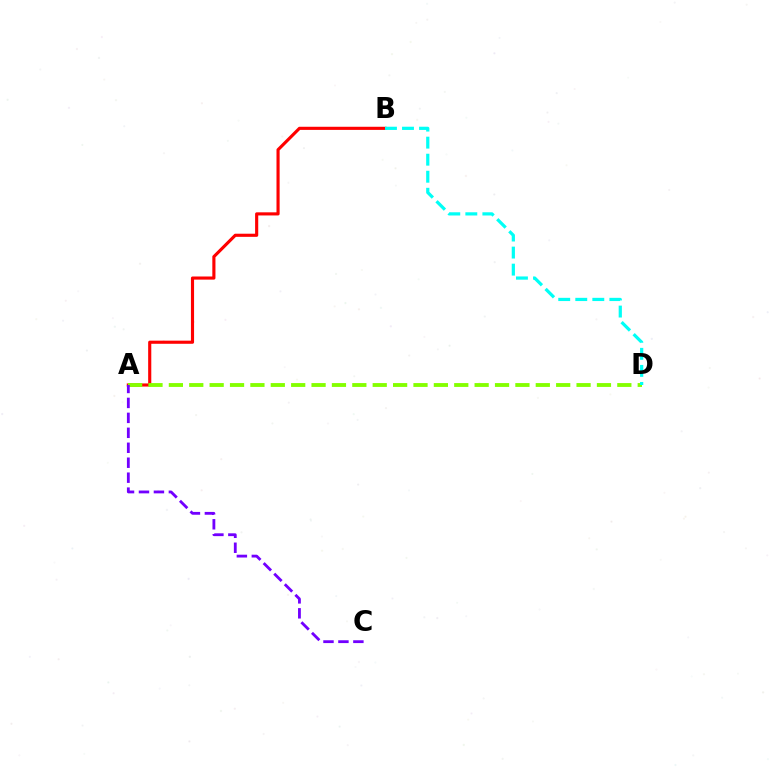{('A', 'B'): [{'color': '#ff0000', 'line_style': 'solid', 'thickness': 2.25}], ('A', 'D'): [{'color': '#84ff00', 'line_style': 'dashed', 'thickness': 2.77}], ('A', 'C'): [{'color': '#7200ff', 'line_style': 'dashed', 'thickness': 2.03}], ('B', 'D'): [{'color': '#00fff6', 'line_style': 'dashed', 'thickness': 2.32}]}